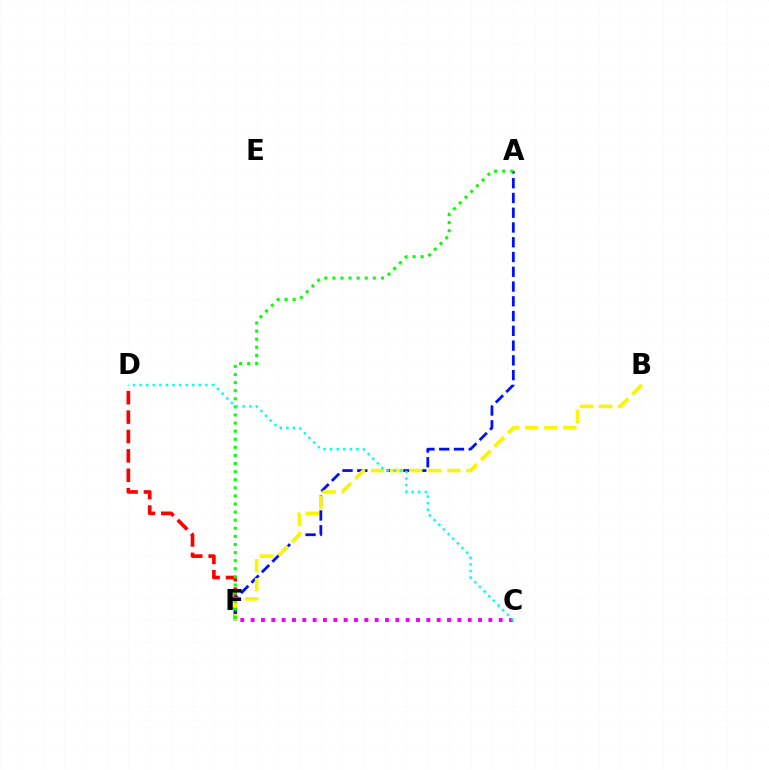{('C', 'F'): [{'color': '#ee00ff', 'line_style': 'dotted', 'thickness': 2.81}], ('D', 'F'): [{'color': '#ff0000', 'line_style': 'dashed', 'thickness': 2.63}], ('A', 'F'): [{'color': '#0010ff', 'line_style': 'dashed', 'thickness': 2.01}, {'color': '#08ff00', 'line_style': 'dotted', 'thickness': 2.2}], ('B', 'F'): [{'color': '#fcf500', 'line_style': 'dashed', 'thickness': 2.59}], ('C', 'D'): [{'color': '#00fff6', 'line_style': 'dotted', 'thickness': 1.79}]}